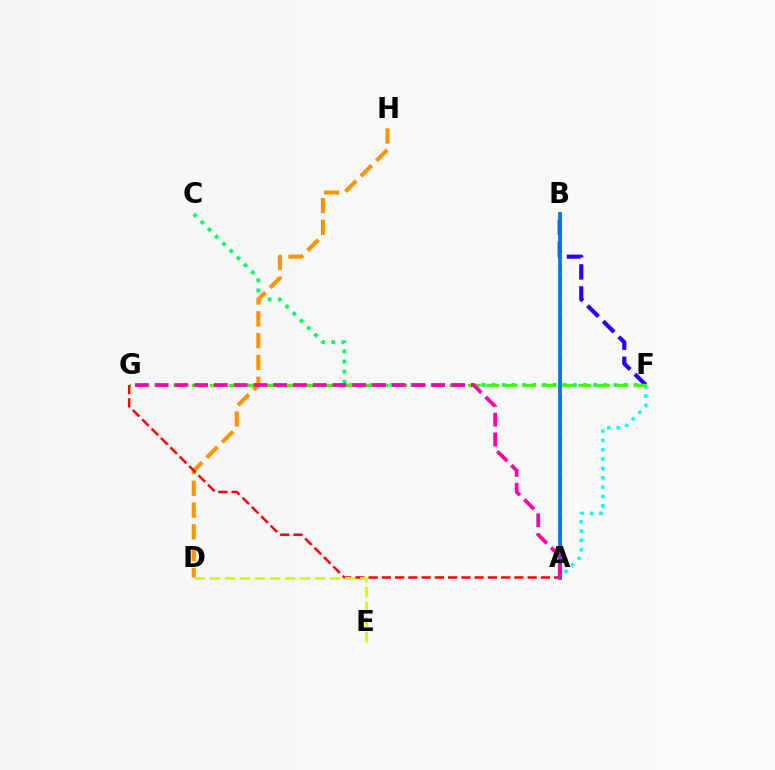{('A', 'F'): [{'color': '#00fff6', 'line_style': 'dotted', 'thickness': 2.54}], ('C', 'F'): [{'color': '#00ff5c', 'line_style': 'dotted', 'thickness': 2.76}], ('B', 'F'): [{'color': '#2500ff', 'line_style': 'dashed', 'thickness': 2.99}], ('F', 'G'): [{'color': '#3dff00', 'line_style': 'dashed', 'thickness': 2.5}], ('D', 'H'): [{'color': '#ff9400', 'line_style': 'dashed', 'thickness': 2.96}], ('A', 'G'): [{'color': '#ff0000', 'line_style': 'dashed', 'thickness': 1.8}, {'color': '#ff00ac', 'line_style': 'dashed', 'thickness': 2.68}], ('A', 'B'): [{'color': '#b900ff', 'line_style': 'dashed', 'thickness': 1.81}, {'color': '#0074ff', 'line_style': 'solid', 'thickness': 2.72}], ('D', 'E'): [{'color': '#d1ff00', 'line_style': 'dashed', 'thickness': 2.04}]}